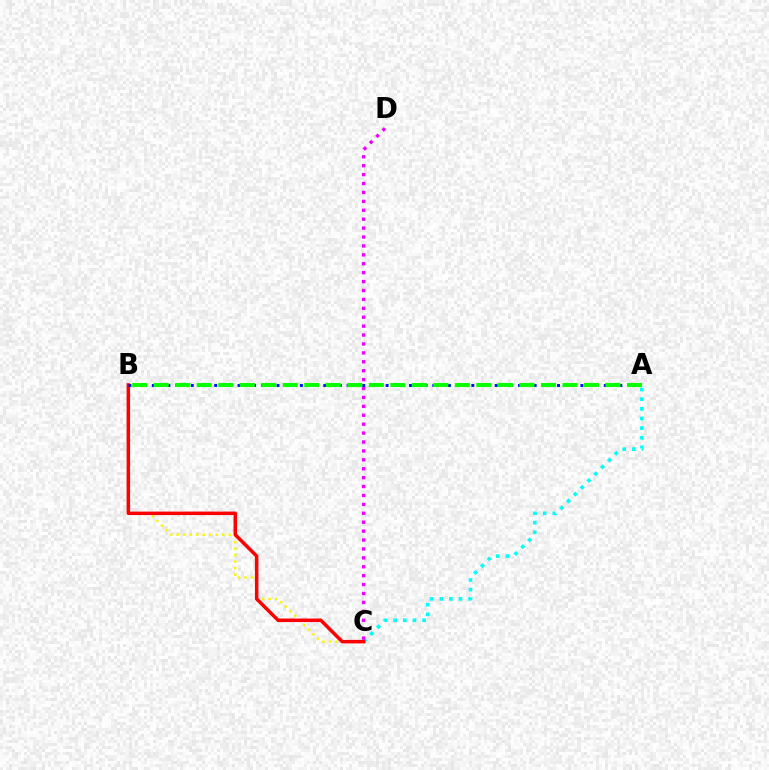{('B', 'C'): [{'color': '#fcf500', 'line_style': 'dotted', 'thickness': 1.77}, {'color': '#ff0000', 'line_style': 'solid', 'thickness': 2.52}], ('A', 'C'): [{'color': '#00fff6', 'line_style': 'dotted', 'thickness': 2.62}], ('A', 'B'): [{'color': '#0010ff', 'line_style': 'dotted', 'thickness': 2.12}, {'color': '#08ff00', 'line_style': 'dashed', 'thickness': 2.92}], ('C', 'D'): [{'color': '#ee00ff', 'line_style': 'dotted', 'thickness': 2.42}]}